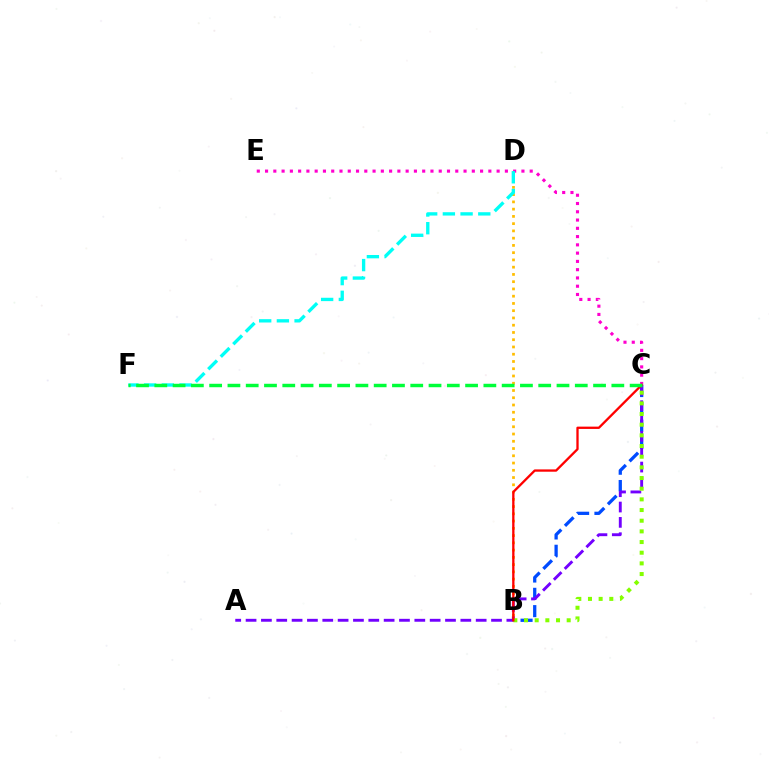{('B', 'C'): [{'color': '#004bff', 'line_style': 'dashed', 'thickness': 2.35}, {'color': '#84ff00', 'line_style': 'dotted', 'thickness': 2.9}, {'color': '#ff0000', 'line_style': 'solid', 'thickness': 1.66}], ('B', 'D'): [{'color': '#ffbd00', 'line_style': 'dotted', 'thickness': 1.97}], ('C', 'E'): [{'color': '#ff00cf', 'line_style': 'dotted', 'thickness': 2.25}], ('A', 'C'): [{'color': '#7200ff', 'line_style': 'dashed', 'thickness': 2.08}], ('D', 'F'): [{'color': '#00fff6', 'line_style': 'dashed', 'thickness': 2.41}], ('C', 'F'): [{'color': '#00ff39', 'line_style': 'dashed', 'thickness': 2.48}]}